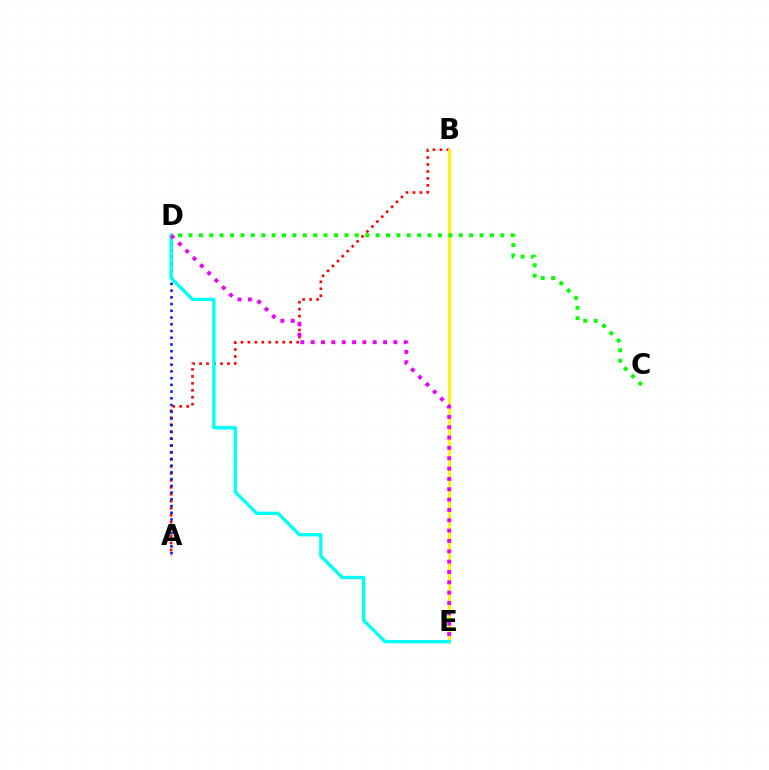{('A', 'B'): [{'color': '#ff0000', 'line_style': 'dotted', 'thickness': 1.89}], ('B', 'E'): [{'color': '#fcf500', 'line_style': 'solid', 'thickness': 2.09}], ('A', 'D'): [{'color': '#0010ff', 'line_style': 'dotted', 'thickness': 1.83}], ('D', 'E'): [{'color': '#00fff6', 'line_style': 'solid', 'thickness': 2.4}, {'color': '#ee00ff', 'line_style': 'dotted', 'thickness': 2.81}], ('C', 'D'): [{'color': '#08ff00', 'line_style': 'dotted', 'thickness': 2.82}]}